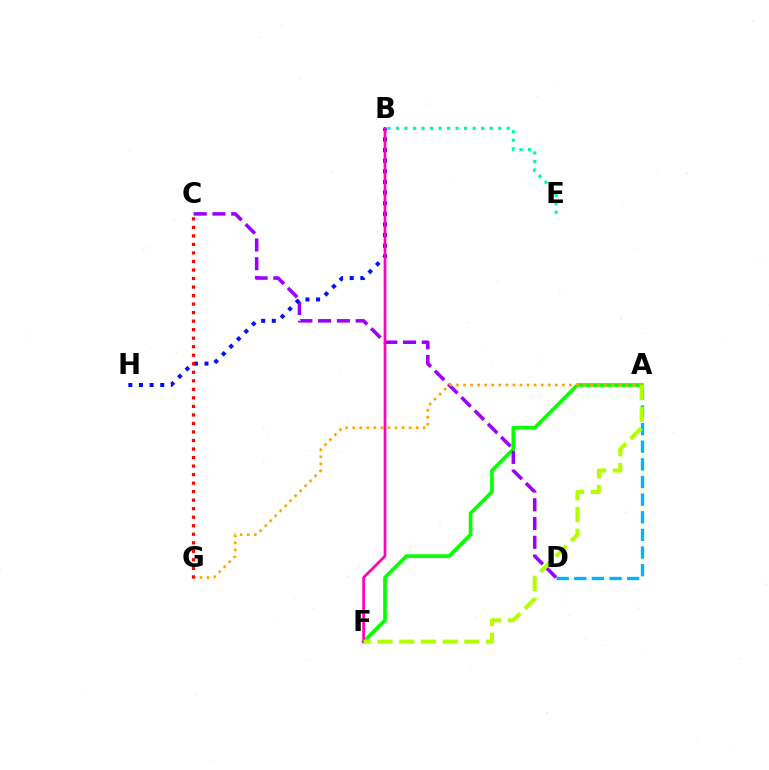{('A', 'F'): [{'color': '#08ff00', 'line_style': 'solid', 'thickness': 2.67}, {'color': '#b3ff00', 'line_style': 'dashed', 'thickness': 2.95}], ('C', 'D'): [{'color': '#9b00ff', 'line_style': 'dashed', 'thickness': 2.55}], ('B', 'H'): [{'color': '#0010ff', 'line_style': 'dotted', 'thickness': 2.89}], ('A', 'G'): [{'color': '#ffa500', 'line_style': 'dotted', 'thickness': 1.92}], ('A', 'D'): [{'color': '#00b5ff', 'line_style': 'dashed', 'thickness': 2.4}], ('B', 'E'): [{'color': '#00ff9d', 'line_style': 'dotted', 'thickness': 2.32}], ('B', 'F'): [{'color': '#ff00bd', 'line_style': 'solid', 'thickness': 1.95}], ('C', 'G'): [{'color': '#ff0000', 'line_style': 'dotted', 'thickness': 2.32}]}